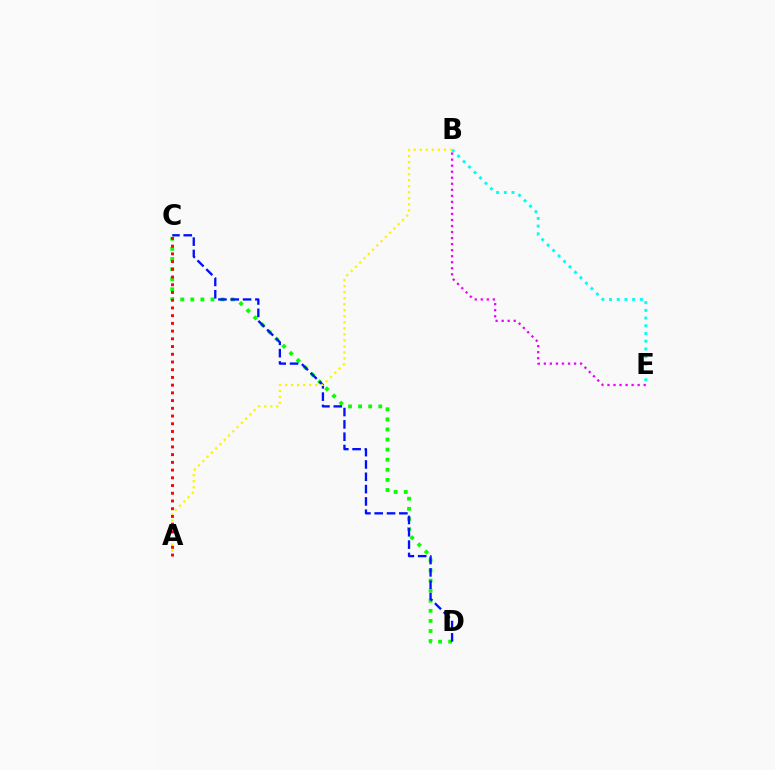{('C', 'D'): [{'color': '#08ff00', 'line_style': 'dotted', 'thickness': 2.74}, {'color': '#0010ff', 'line_style': 'dashed', 'thickness': 1.67}], ('B', 'E'): [{'color': '#00fff6', 'line_style': 'dotted', 'thickness': 2.09}, {'color': '#ee00ff', 'line_style': 'dotted', 'thickness': 1.64}], ('A', 'B'): [{'color': '#fcf500', 'line_style': 'dotted', 'thickness': 1.64}], ('A', 'C'): [{'color': '#ff0000', 'line_style': 'dotted', 'thickness': 2.1}]}